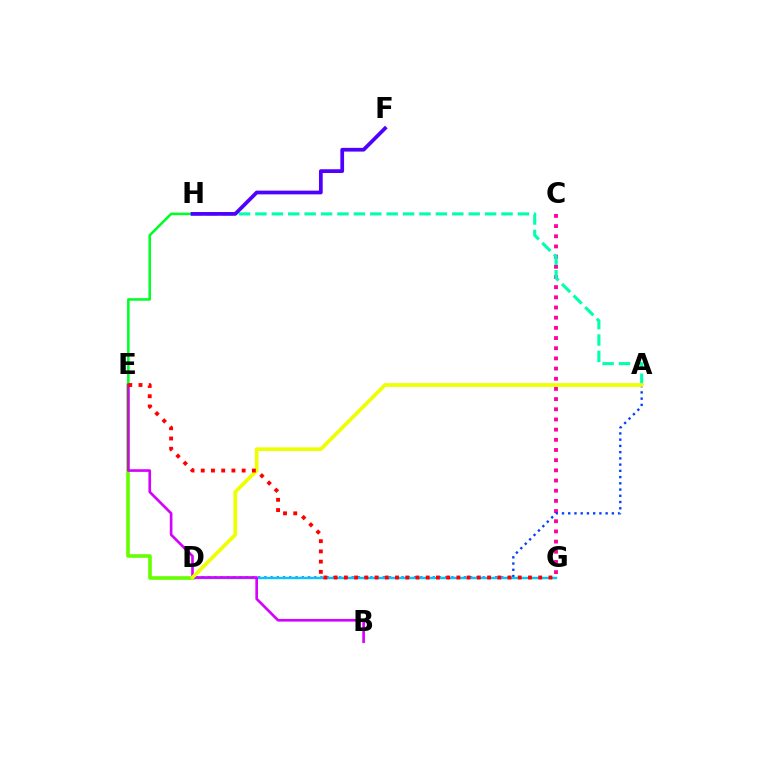{('C', 'G'): [{'color': '#ff00a0', 'line_style': 'dotted', 'thickness': 2.77}], ('A', 'D'): [{'color': '#003fff', 'line_style': 'dotted', 'thickness': 1.69}, {'color': '#eeff00', 'line_style': 'solid', 'thickness': 2.65}], ('D', 'E'): [{'color': '#66ff00', 'line_style': 'solid', 'thickness': 2.6}], ('A', 'H'): [{'color': '#00ffaf', 'line_style': 'dashed', 'thickness': 2.23}], ('E', 'H'): [{'color': '#00ff27', 'line_style': 'solid', 'thickness': 1.84}], ('D', 'G'): [{'color': '#ff8800', 'line_style': 'dashed', 'thickness': 1.51}, {'color': '#00c7ff', 'line_style': 'solid', 'thickness': 1.68}], ('F', 'H'): [{'color': '#4f00ff', 'line_style': 'solid', 'thickness': 2.69}], ('B', 'E'): [{'color': '#d600ff', 'line_style': 'solid', 'thickness': 1.9}], ('E', 'G'): [{'color': '#ff0000', 'line_style': 'dotted', 'thickness': 2.78}]}